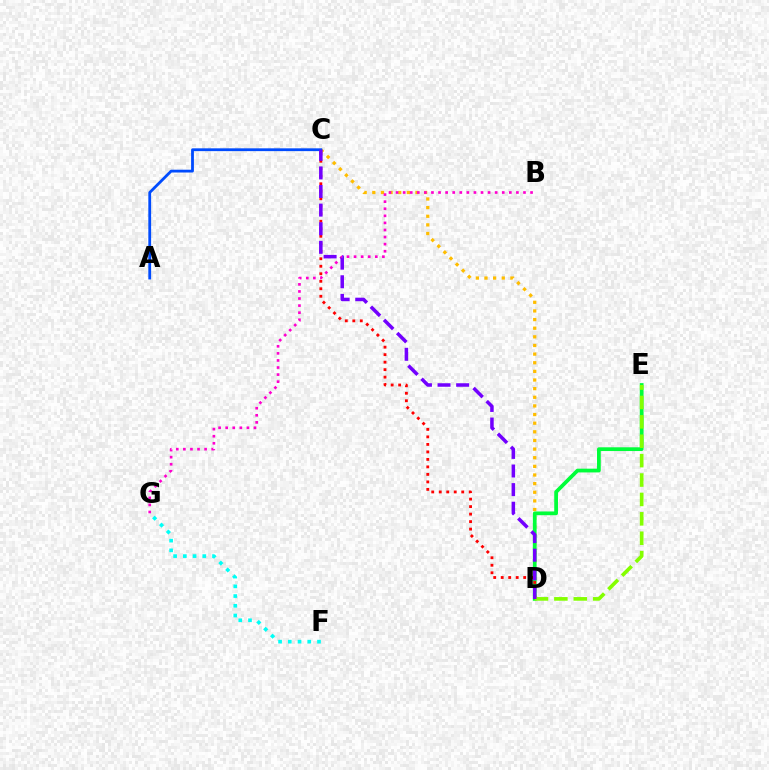{('F', 'G'): [{'color': '#00fff6', 'line_style': 'dotted', 'thickness': 2.64}], ('C', 'D'): [{'color': '#ffbd00', 'line_style': 'dotted', 'thickness': 2.35}, {'color': '#ff0000', 'line_style': 'dotted', 'thickness': 2.04}, {'color': '#7200ff', 'line_style': 'dashed', 'thickness': 2.53}], ('D', 'E'): [{'color': '#00ff39', 'line_style': 'solid', 'thickness': 2.7}, {'color': '#84ff00', 'line_style': 'dashed', 'thickness': 2.64}], ('B', 'G'): [{'color': '#ff00cf', 'line_style': 'dotted', 'thickness': 1.92}], ('A', 'C'): [{'color': '#004bff', 'line_style': 'solid', 'thickness': 2.01}]}